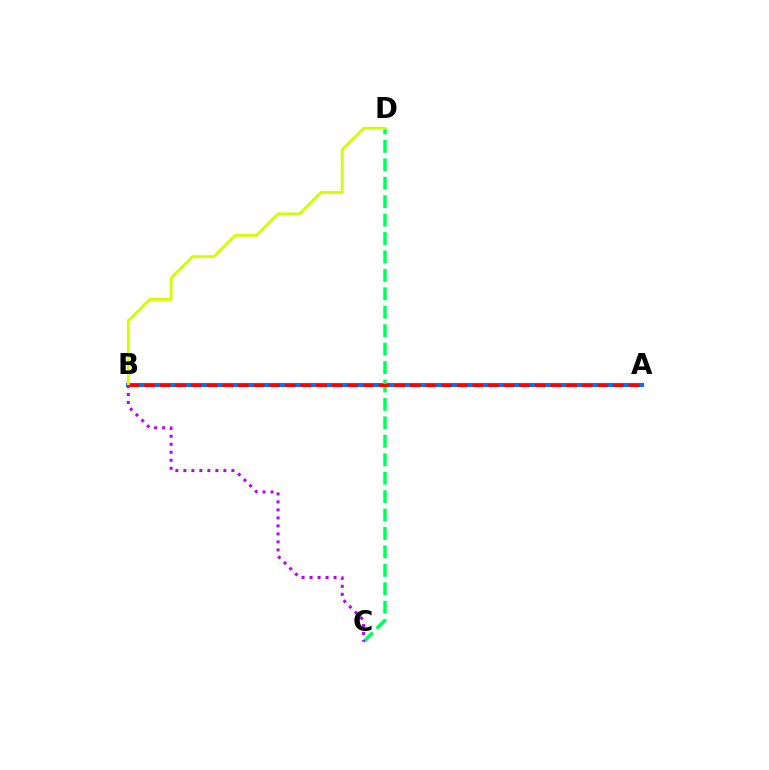{('A', 'B'): [{'color': '#0074ff', 'line_style': 'solid', 'thickness': 2.94}, {'color': '#ff0000', 'line_style': 'dashed', 'thickness': 2.12}], ('C', 'D'): [{'color': '#00ff5c', 'line_style': 'dashed', 'thickness': 2.5}], ('B', 'D'): [{'color': '#d1ff00', 'line_style': 'solid', 'thickness': 2.06}], ('B', 'C'): [{'color': '#b900ff', 'line_style': 'dotted', 'thickness': 2.17}]}